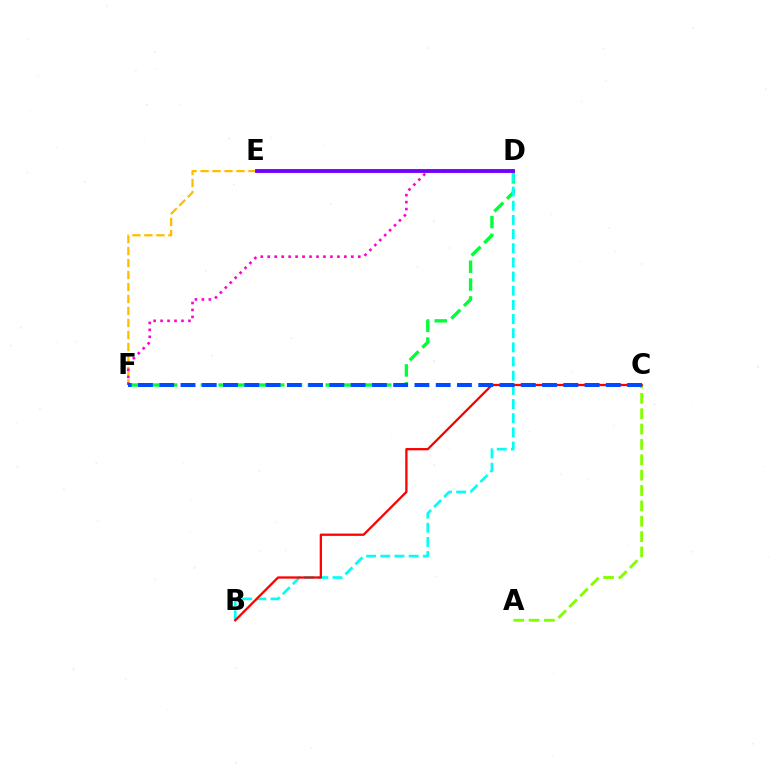{('E', 'F'): [{'color': '#ffbd00', 'line_style': 'dashed', 'thickness': 1.63}], ('D', 'F'): [{'color': '#00ff39', 'line_style': 'dashed', 'thickness': 2.42}, {'color': '#ff00cf', 'line_style': 'dotted', 'thickness': 1.89}], ('A', 'C'): [{'color': '#84ff00', 'line_style': 'dashed', 'thickness': 2.09}], ('B', 'D'): [{'color': '#00fff6', 'line_style': 'dashed', 'thickness': 1.92}], ('B', 'C'): [{'color': '#ff0000', 'line_style': 'solid', 'thickness': 1.64}], ('C', 'F'): [{'color': '#004bff', 'line_style': 'dashed', 'thickness': 2.89}], ('D', 'E'): [{'color': '#7200ff', 'line_style': 'solid', 'thickness': 2.77}]}